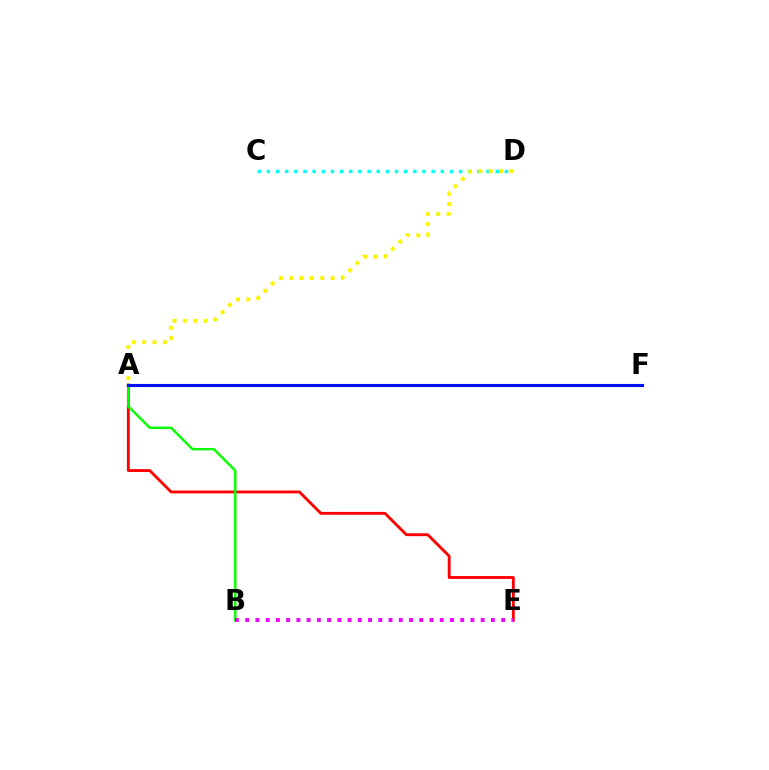{('C', 'D'): [{'color': '#00fff6', 'line_style': 'dotted', 'thickness': 2.49}], ('A', 'E'): [{'color': '#ff0000', 'line_style': 'solid', 'thickness': 2.05}], ('A', 'D'): [{'color': '#fcf500', 'line_style': 'dotted', 'thickness': 2.81}], ('A', 'B'): [{'color': '#08ff00', 'line_style': 'solid', 'thickness': 1.75}], ('A', 'F'): [{'color': '#0010ff', 'line_style': 'solid', 'thickness': 2.24}], ('B', 'E'): [{'color': '#ee00ff', 'line_style': 'dotted', 'thickness': 2.78}]}